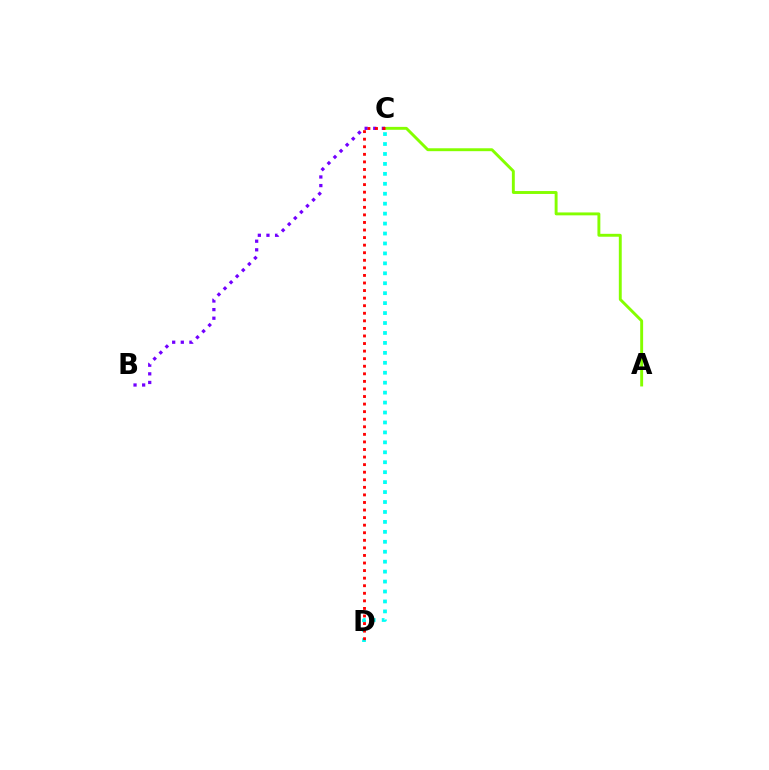{('A', 'C'): [{'color': '#84ff00', 'line_style': 'solid', 'thickness': 2.09}], ('B', 'C'): [{'color': '#7200ff', 'line_style': 'dotted', 'thickness': 2.34}], ('C', 'D'): [{'color': '#00fff6', 'line_style': 'dotted', 'thickness': 2.7}, {'color': '#ff0000', 'line_style': 'dotted', 'thickness': 2.06}]}